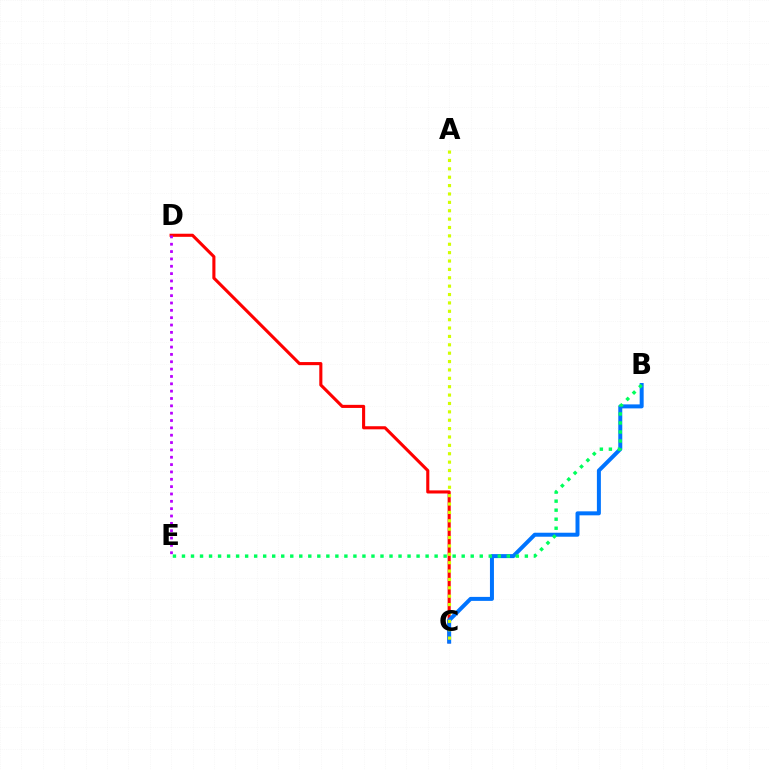{('C', 'D'): [{'color': '#ff0000', 'line_style': 'solid', 'thickness': 2.23}], ('B', 'C'): [{'color': '#0074ff', 'line_style': 'solid', 'thickness': 2.87}], ('B', 'E'): [{'color': '#00ff5c', 'line_style': 'dotted', 'thickness': 2.45}], ('A', 'C'): [{'color': '#d1ff00', 'line_style': 'dotted', 'thickness': 2.28}], ('D', 'E'): [{'color': '#b900ff', 'line_style': 'dotted', 'thickness': 2.0}]}